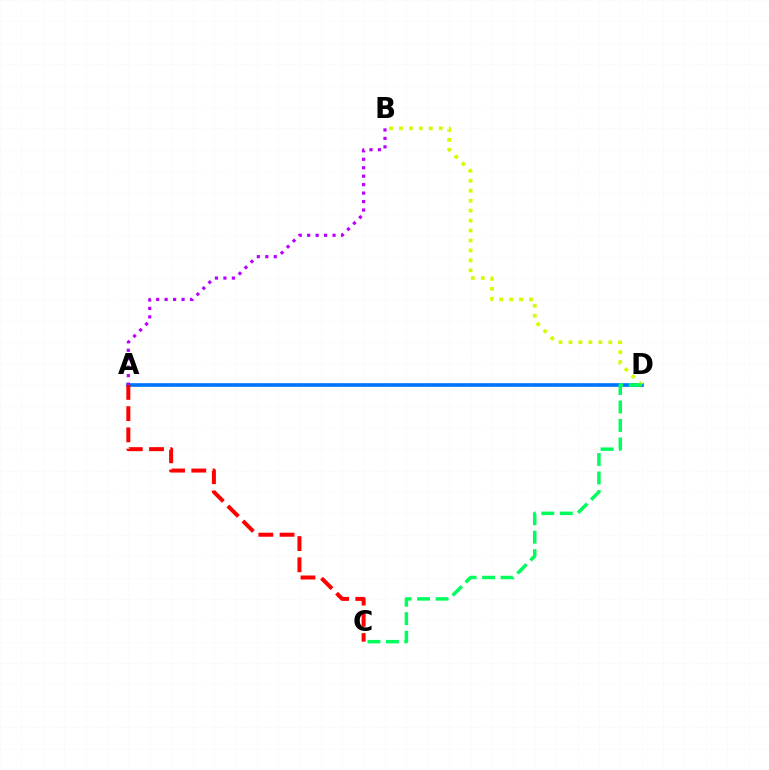{('A', 'D'): [{'color': '#0074ff', 'line_style': 'solid', 'thickness': 2.63}], ('B', 'D'): [{'color': '#d1ff00', 'line_style': 'dotted', 'thickness': 2.7}], ('C', 'D'): [{'color': '#00ff5c', 'line_style': 'dashed', 'thickness': 2.51}], ('A', 'C'): [{'color': '#ff0000', 'line_style': 'dashed', 'thickness': 2.88}], ('A', 'B'): [{'color': '#b900ff', 'line_style': 'dotted', 'thickness': 2.3}]}